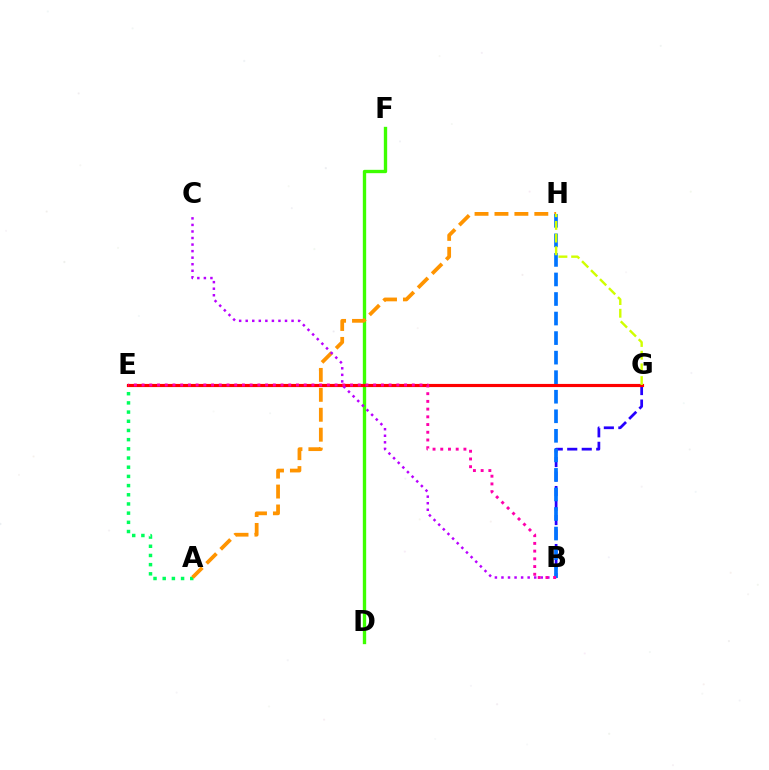{('D', 'F'): [{'color': '#3dff00', 'line_style': 'solid', 'thickness': 2.41}], ('E', 'G'): [{'color': '#00fff6', 'line_style': 'dashed', 'thickness': 2.03}, {'color': '#ff0000', 'line_style': 'solid', 'thickness': 2.26}], ('A', 'E'): [{'color': '#00ff5c', 'line_style': 'dotted', 'thickness': 2.5}], ('B', 'G'): [{'color': '#2500ff', 'line_style': 'dashed', 'thickness': 1.97}], ('A', 'H'): [{'color': '#ff9400', 'line_style': 'dashed', 'thickness': 2.71}], ('B', 'C'): [{'color': '#b900ff', 'line_style': 'dotted', 'thickness': 1.78}], ('B', 'H'): [{'color': '#0074ff', 'line_style': 'dashed', 'thickness': 2.66}], ('B', 'E'): [{'color': '#ff00ac', 'line_style': 'dotted', 'thickness': 2.1}], ('G', 'H'): [{'color': '#d1ff00', 'line_style': 'dashed', 'thickness': 1.72}]}